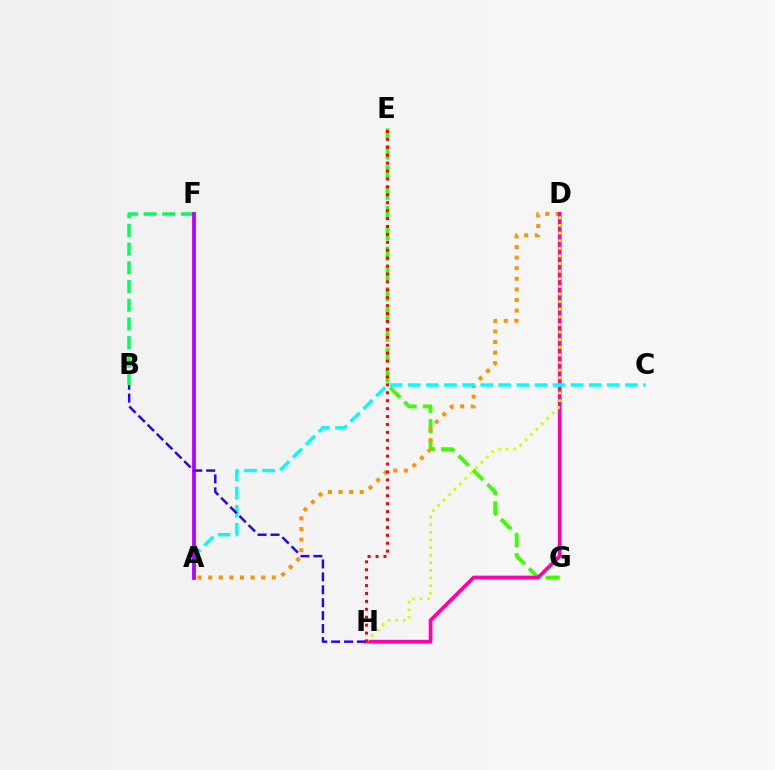{('E', 'G'): [{'color': '#3dff00', 'line_style': 'dashed', 'thickness': 2.76}], ('B', 'F'): [{'color': '#00ff5c', 'line_style': 'dashed', 'thickness': 2.54}], ('A', 'D'): [{'color': '#ff9400', 'line_style': 'dotted', 'thickness': 2.88}], ('D', 'H'): [{'color': '#ff00ac', 'line_style': 'solid', 'thickness': 2.66}, {'color': '#d1ff00', 'line_style': 'dotted', 'thickness': 2.07}], ('A', 'C'): [{'color': '#00fff6', 'line_style': 'dashed', 'thickness': 2.46}], ('A', 'F'): [{'color': '#0074ff', 'line_style': 'solid', 'thickness': 1.59}, {'color': '#b900ff', 'line_style': 'solid', 'thickness': 2.73}], ('B', 'H'): [{'color': '#2500ff', 'line_style': 'dashed', 'thickness': 1.75}], ('E', 'H'): [{'color': '#ff0000', 'line_style': 'dotted', 'thickness': 2.15}]}